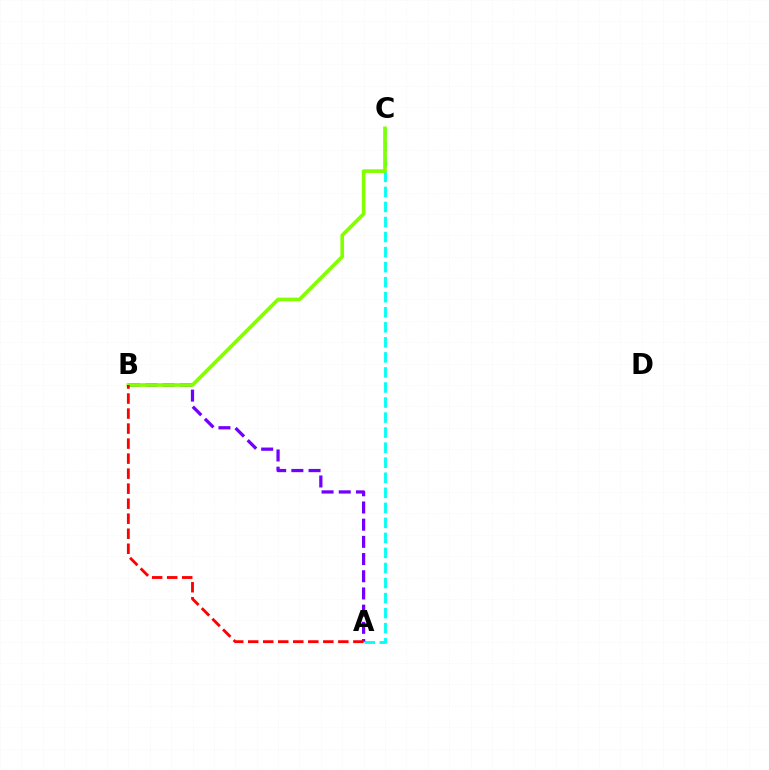{('A', 'C'): [{'color': '#00fff6', 'line_style': 'dashed', 'thickness': 2.04}], ('A', 'B'): [{'color': '#7200ff', 'line_style': 'dashed', 'thickness': 2.34}, {'color': '#ff0000', 'line_style': 'dashed', 'thickness': 2.04}], ('B', 'C'): [{'color': '#84ff00', 'line_style': 'solid', 'thickness': 2.62}]}